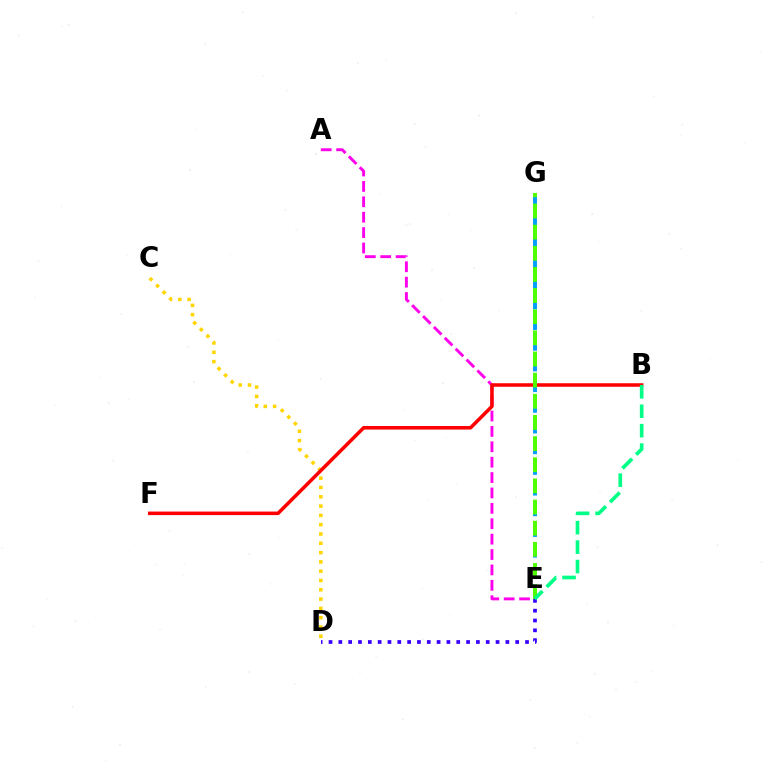{('A', 'E'): [{'color': '#ff00ed', 'line_style': 'dashed', 'thickness': 2.09}], ('E', 'G'): [{'color': '#009eff', 'line_style': 'dashed', 'thickness': 2.81}, {'color': '#4fff00', 'line_style': 'dashed', 'thickness': 2.87}], ('C', 'D'): [{'color': '#ffd500', 'line_style': 'dotted', 'thickness': 2.53}], ('B', 'F'): [{'color': '#ff0000', 'line_style': 'solid', 'thickness': 2.55}], ('D', 'E'): [{'color': '#3700ff', 'line_style': 'dotted', 'thickness': 2.67}], ('B', 'E'): [{'color': '#00ff86', 'line_style': 'dashed', 'thickness': 2.64}]}